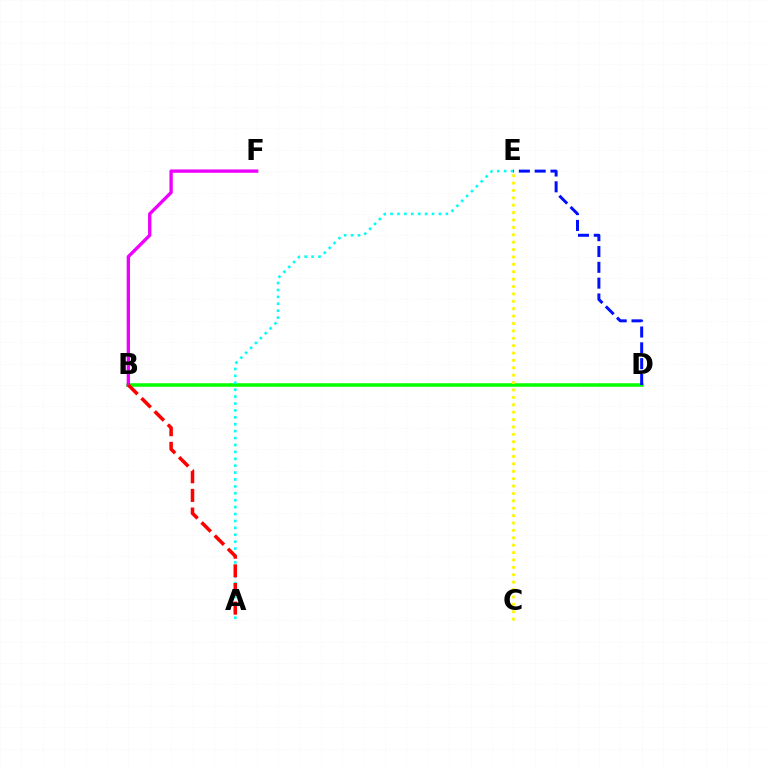{('B', 'D'): [{'color': '#08ff00', 'line_style': 'solid', 'thickness': 2.55}], ('A', 'E'): [{'color': '#00fff6', 'line_style': 'dotted', 'thickness': 1.88}], ('B', 'F'): [{'color': '#ee00ff', 'line_style': 'solid', 'thickness': 2.4}], ('A', 'B'): [{'color': '#ff0000', 'line_style': 'dashed', 'thickness': 2.53}], ('C', 'E'): [{'color': '#fcf500', 'line_style': 'dotted', 'thickness': 2.01}], ('D', 'E'): [{'color': '#0010ff', 'line_style': 'dashed', 'thickness': 2.15}]}